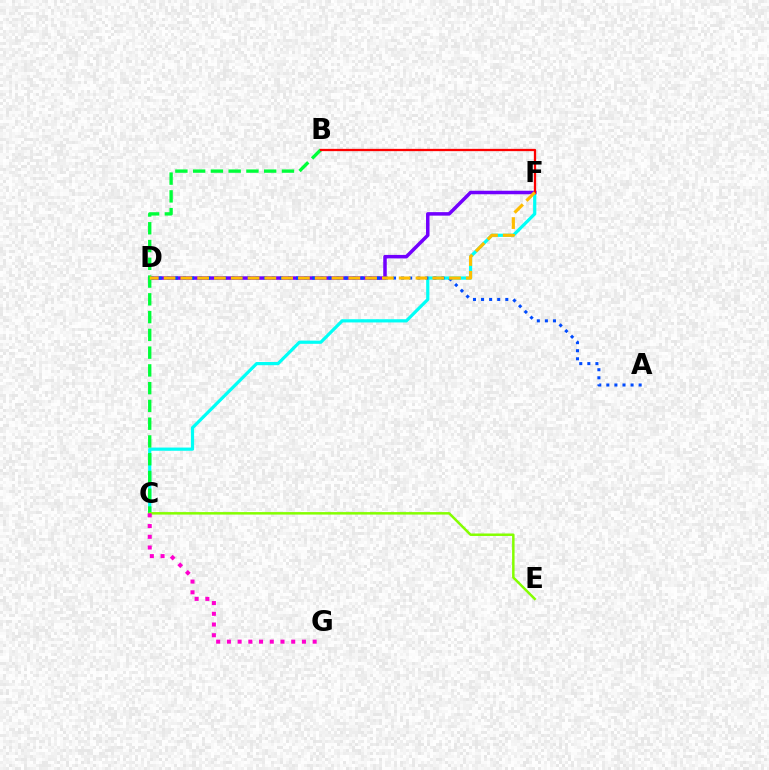{('C', 'F'): [{'color': '#00fff6', 'line_style': 'solid', 'thickness': 2.31}], ('D', 'F'): [{'color': '#7200ff', 'line_style': 'solid', 'thickness': 2.52}, {'color': '#ffbd00', 'line_style': 'dashed', 'thickness': 2.28}], ('A', 'D'): [{'color': '#004bff', 'line_style': 'dotted', 'thickness': 2.19}], ('B', 'C'): [{'color': '#00ff39', 'line_style': 'dashed', 'thickness': 2.41}], ('B', 'F'): [{'color': '#ff0000', 'line_style': 'solid', 'thickness': 1.64}], ('C', 'E'): [{'color': '#84ff00', 'line_style': 'solid', 'thickness': 1.79}], ('C', 'G'): [{'color': '#ff00cf', 'line_style': 'dotted', 'thickness': 2.91}]}